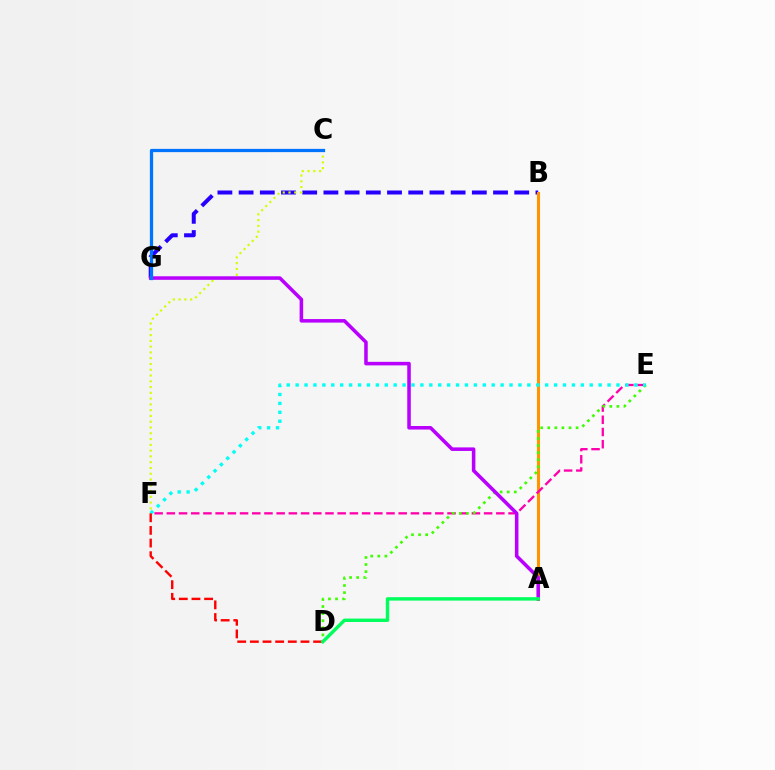{('B', 'G'): [{'color': '#2500ff', 'line_style': 'dashed', 'thickness': 2.88}], ('A', 'B'): [{'color': '#ff9400', 'line_style': 'solid', 'thickness': 2.2}], ('C', 'F'): [{'color': '#d1ff00', 'line_style': 'dotted', 'thickness': 1.57}], ('E', 'F'): [{'color': '#ff00ac', 'line_style': 'dashed', 'thickness': 1.66}, {'color': '#00fff6', 'line_style': 'dotted', 'thickness': 2.42}], ('D', 'E'): [{'color': '#3dff00', 'line_style': 'dotted', 'thickness': 1.93}], ('A', 'G'): [{'color': '#b900ff', 'line_style': 'solid', 'thickness': 2.55}], ('D', 'F'): [{'color': '#ff0000', 'line_style': 'dashed', 'thickness': 1.72}], ('A', 'D'): [{'color': '#00ff5c', 'line_style': 'solid', 'thickness': 2.45}], ('C', 'G'): [{'color': '#0074ff', 'line_style': 'solid', 'thickness': 2.34}]}